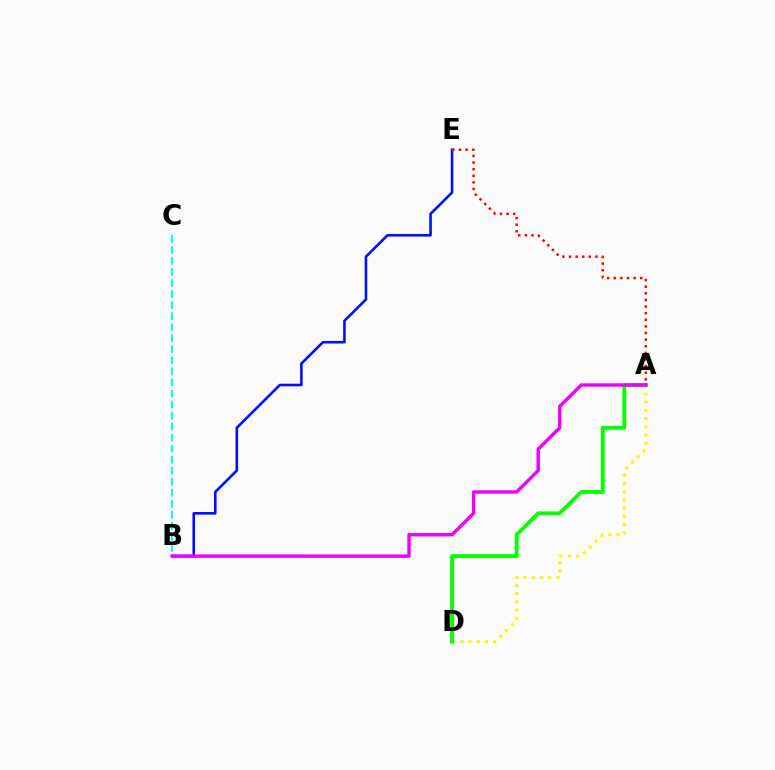{('A', 'D'): [{'color': '#fcf500', 'line_style': 'dotted', 'thickness': 2.23}, {'color': '#08ff00', 'line_style': 'solid', 'thickness': 2.8}], ('B', 'E'): [{'color': '#0010ff', 'line_style': 'solid', 'thickness': 1.87}], ('B', 'C'): [{'color': '#00fff6', 'line_style': 'dashed', 'thickness': 1.5}], ('A', 'B'): [{'color': '#ee00ff', 'line_style': 'solid', 'thickness': 2.46}], ('A', 'E'): [{'color': '#ff0000', 'line_style': 'dotted', 'thickness': 1.8}]}